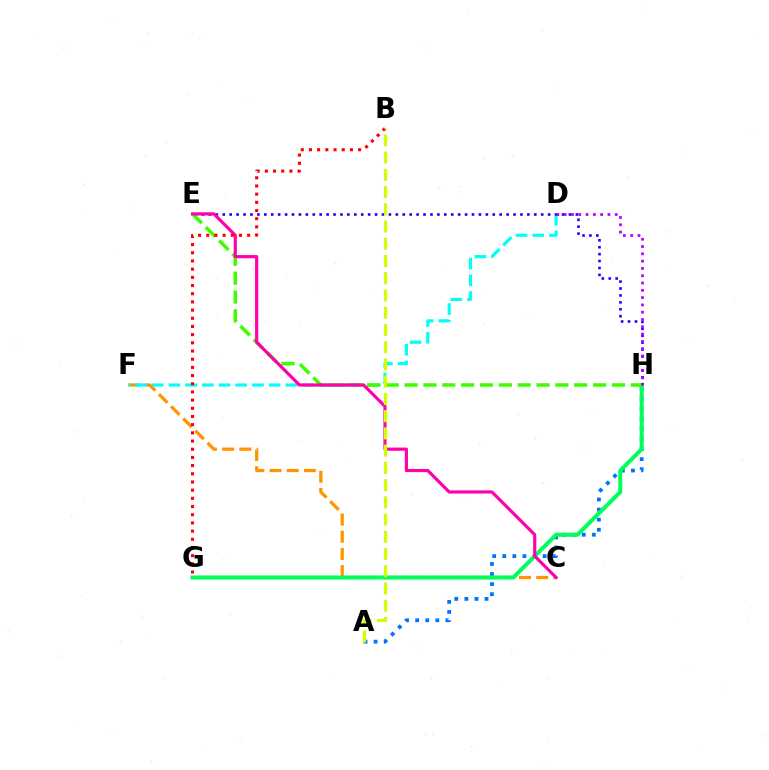{('C', 'F'): [{'color': '#ff9400', 'line_style': 'dashed', 'thickness': 2.34}], ('A', 'H'): [{'color': '#0074ff', 'line_style': 'dotted', 'thickness': 2.74}], ('G', 'H'): [{'color': '#00ff5c', 'line_style': 'solid', 'thickness': 2.9}], ('D', 'F'): [{'color': '#00fff6', 'line_style': 'dashed', 'thickness': 2.27}], ('E', 'H'): [{'color': '#2500ff', 'line_style': 'dotted', 'thickness': 1.88}, {'color': '#3dff00', 'line_style': 'dashed', 'thickness': 2.56}], ('C', 'E'): [{'color': '#ff00ac', 'line_style': 'solid', 'thickness': 2.28}], ('D', 'H'): [{'color': '#b900ff', 'line_style': 'dotted', 'thickness': 1.98}], ('B', 'G'): [{'color': '#ff0000', 'line_style': 'dotted', 'thickness': 2.22}], ('A', 'B'): [{'color': '#d1ff00', 'line_style': 'dashed', 'thickness': 2.34}]}